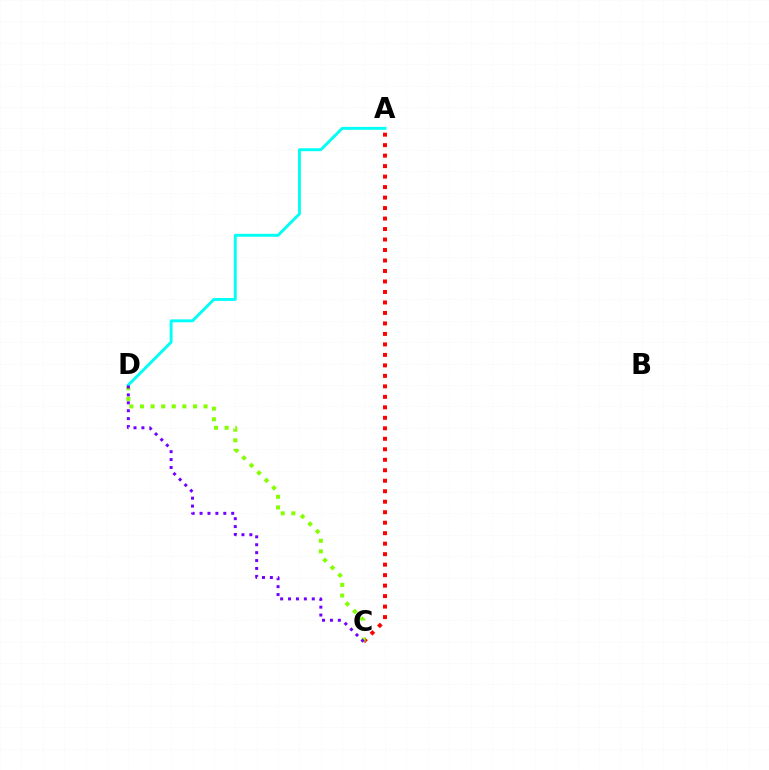{('A', 'C'): [{'color': '#ff0000', 'line_style': 'dotted', 'thickness': 2.85}], ('C', 'D'): [{'color': '#84ff00', 'line_style': 'dotted', 'thickness': 2.88}, {'color': '#7200ff', 'line_style': 'dotted', 'thickness': 2.15}], ('A', 'D'): [{'color': '#00fff6', 'line_style': 'solid', 'thickness': 2.09}]}